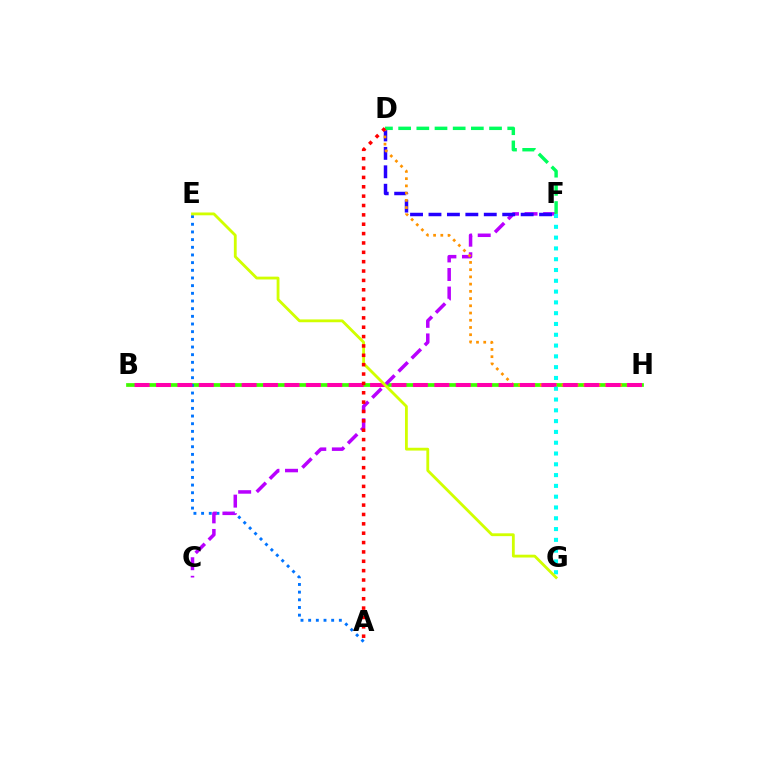{('B', 'H'): [{'color': '#3dff00', 'line_style': 'solid', 'thickness': 2.69}, {'color': '#ff00ac', 'line_style': 'dashed', 'thickness': 2.91}], ('A', 'E'): [{'color': '#0074ff', 'line_style': 'dotted', 'thickness': 2.08}], ('C', 'F'): [{'color': '#b900ff', 'line_style': 'dashed', 'thickness': 2.52}], ('D', 'F'): [{'color': '#2500ff', 'line_style': 'dashed', 'thickness': 2.5}, {'color': '#00ff5c', 'line_style': 'dashed', 'thickness': 2.47}], ('D', 'H'): [{'color': '#ff9400', 'line_style': 'dotted', 'thickness': 1.96}], ('F', 'G'): [{'color': '#00fff6', 'line_style': 'dotted', 'thickness': 2.93}], ('E', 'G'): [{'color': '#d1ff00', 'line_style': 'solid', 'thickness': 2.03}], ('A', 'D'): [{'color': '#ff0000', 'line_style': 'dotted', 'thickness': 2.54}]}